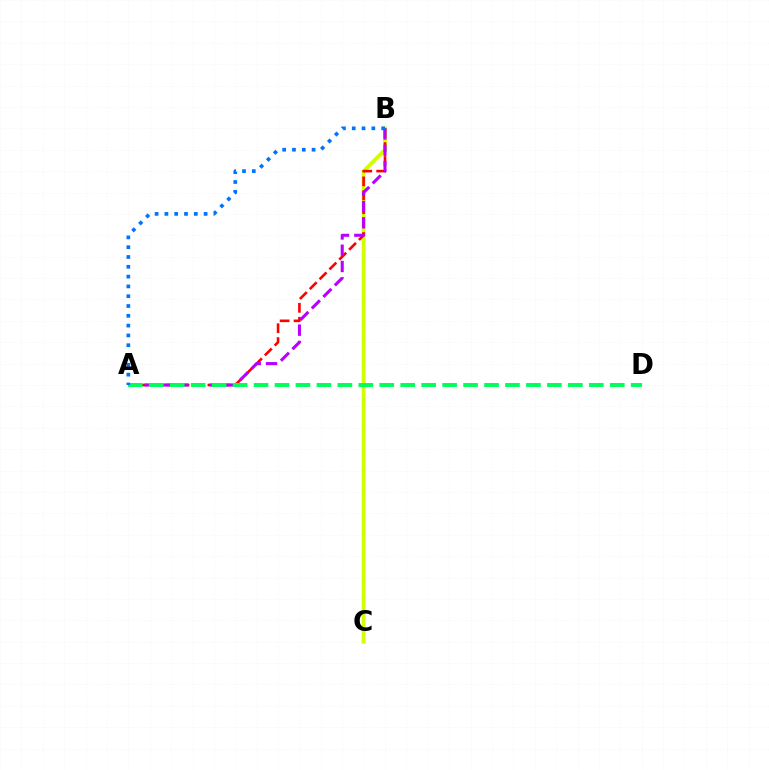{('B', 'C'): [{'color': '#d1ff00', 'line_style': 'solid', 'thickness': 2.75}], ('A', 'B'): [{'color': '#ff0000', 'line_style': 'dashed', 'thickness': 1.89}, {'color': '#b900ff', 'line_style': 'dashed', 'thickness': 2.21}, {'color': '#0074ff', 'line_style': 'dotted', 'thickness': 2.66}], ('A', 'D'): [{'color': '#00ff5c', 'line_style': 'dashed', 'thickness': 2.85}]}